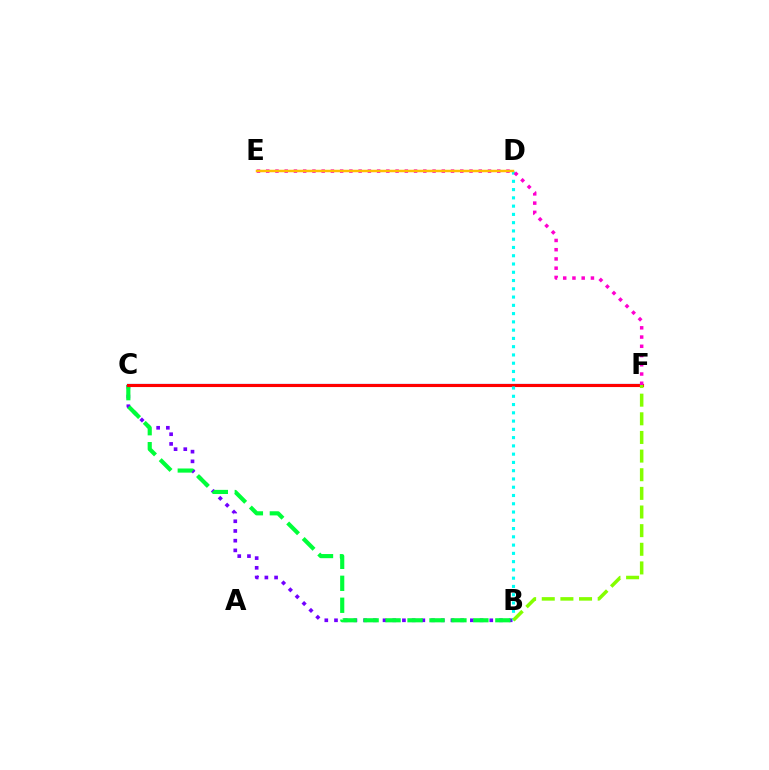{('C', 'F'): [{'color': '#004bff', 'line_style': 'solid', 'thickness': 1.56}, {'color': '#ff0000', 'line_style': 'solid', 'thickness': 2.24}], ('B', 'C'): [{'color': '#7200ff', 'line_style': 'dotted', 'thickness': 2.64}, {'color': '#00ff39', 'line_style': 'dashed', 'thickness': 2.98}], ('B', 'D'): [{'color': '#00fff6', 'line_style': 'dotted', 'thickness': 2.25}], ('E', 'F'): [{'color': '#ff00cf', 'line_style': 'dotted', 'thickness': 2.51}], ('B', 'F'): [{'color': '#84ff00', 'line_style': 'dashed', 'thickness': 2.53}], ('D', 'E'): [{'color': '#ffbd00', 'line_style': 'solid', 'thickness': 1.78}]}